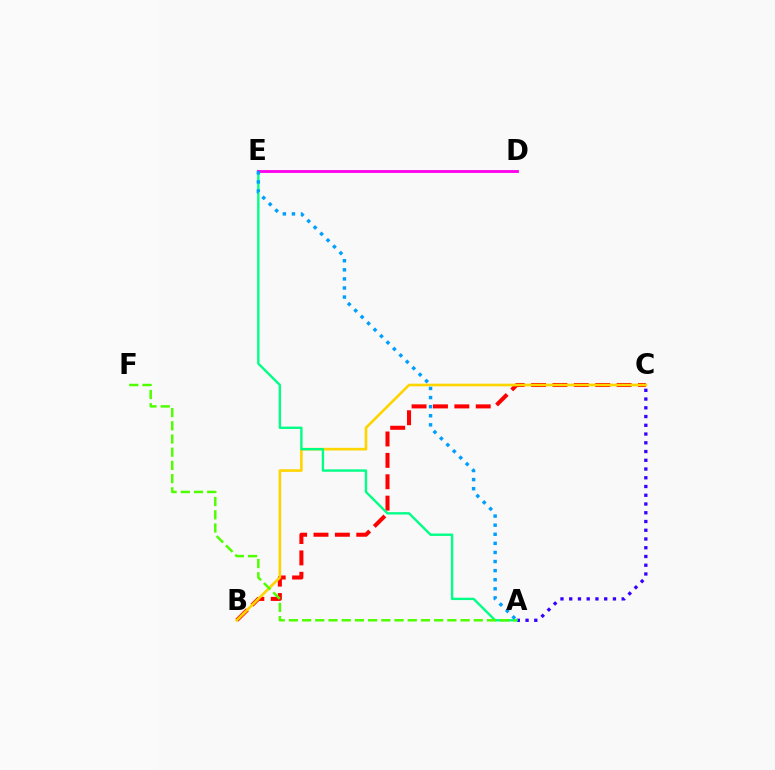{('B', 'C'): [{'color': '#ff0000', 'line_style': 'dashed', 'thickness': 2.91}, {'color': '#ffd500', 'line_style': 'solid', 'thickness': 1.9}], ('A', 'C'): [{'color': '#3700ff', 'line_style': 'dotted', 'thickness': 2.38}], ('A', 'E'): [{'color': '#00ff86', 'line_style': 'solid', 'thickness': 1.71}, {'color': '#009eff', 'line_style': 'dotted', 'thickness': 2.47}], ('D', 'E'): [{'color': '#ff00ed', 'line_style': 'solid', 'thickness': 2.04}], ('A', 'F'): [{'color': '#4fff00', 'line_style': 'dashed', 'thickness': 1.79}]}